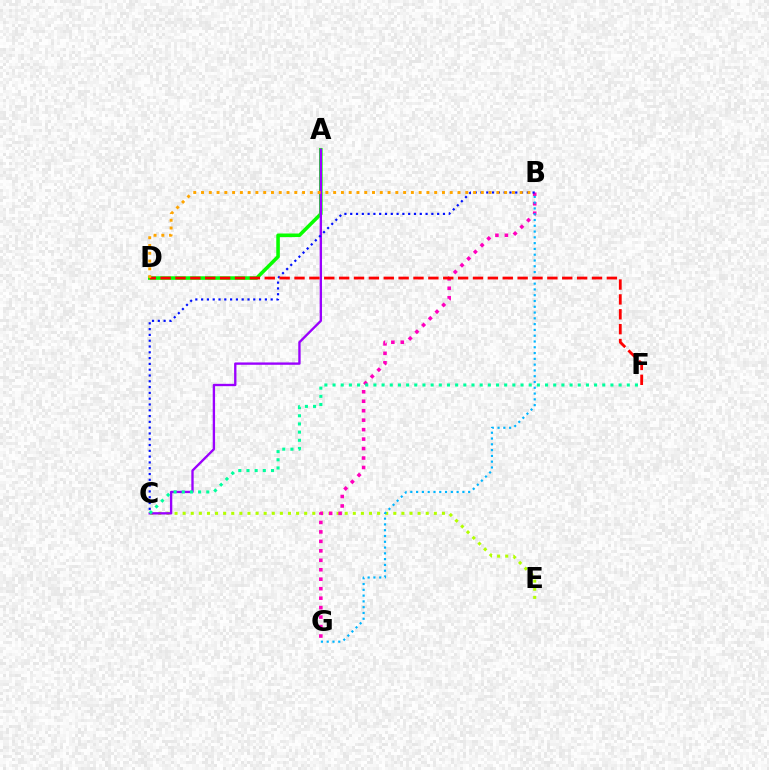{('A', 'D'): [{'color': '#08ff00', 'line_style': 'solid', 'thickness': 2.56}], ('C', 'E'): [{'color': '#b3ff00', 'line_style': 'dotted', 'thickness': 2.2}], ('A', 'C'): [{'color': '#9b00ff', 'line_style': 'solid', 'thickness': 1.69}], ('B', 'G'): [{'color': '#ff00bd', 'line_style': 'dotted', 'thickness': 2.57}, {'color': '#00b5ff', 'line_style': 'dotted', 'thickness': 1.57}], ('B', 'C'): [{'color': '#0010ff', 'line_style': 'dotted', 'thickness': 1.57}], ('D', 'F'): [{'color': '#ff0000', 'line_style': 'dashed', 'thickness': 2.02}], ('B', 'D'): [{'color': '#ffa500', 'line_style': 'dotted', 'thickness': 2.11}], ('C', 'F'): [{'color': '#00ff9d', 'line_style': 'dotted', 'thickness': 2.22}]}